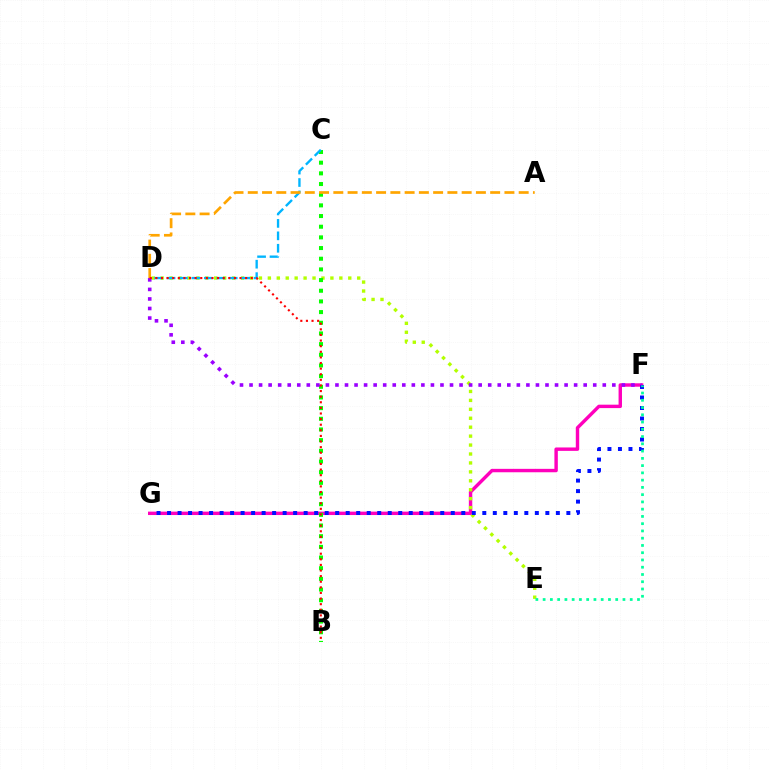{('F', 'G'): [{'color': '#ff00bd', 'line_style': 'solid', 'thickness': 2.46}, {'color': '#0010ff', 'line_style': 'dotted', 'thickness': 2.86}], ('D', 'E'): [{'color': '#b3ff00', 'line_style': 'dotted', 'thickness': 2.43}], ('B', 'C'): [{'color': '#08ff00', 'line_style': 'dotted', 'thickness': 2.9}], ('C', 'D'): [{'color': '#00b5ff', 'line_style': 'dashed', 'thickness': 1.69}], ('D', 'F'): [{'color': '#9b00ff', 'line_style': 'dotted', 'thickness': 2.59}], ('A', 'D'): [{'color': '#ffa500', 'line_style': 'dashed', 'thickness': 1.94}], ('B', 'D'): [{'color': '#ff0000', 'line_style': 'dotted', 'thickness': 1.52}], ('E', 'F'): [{'color': '#00ff9d', 'line_style': 'dotted', 'thickness': 1.97}]}